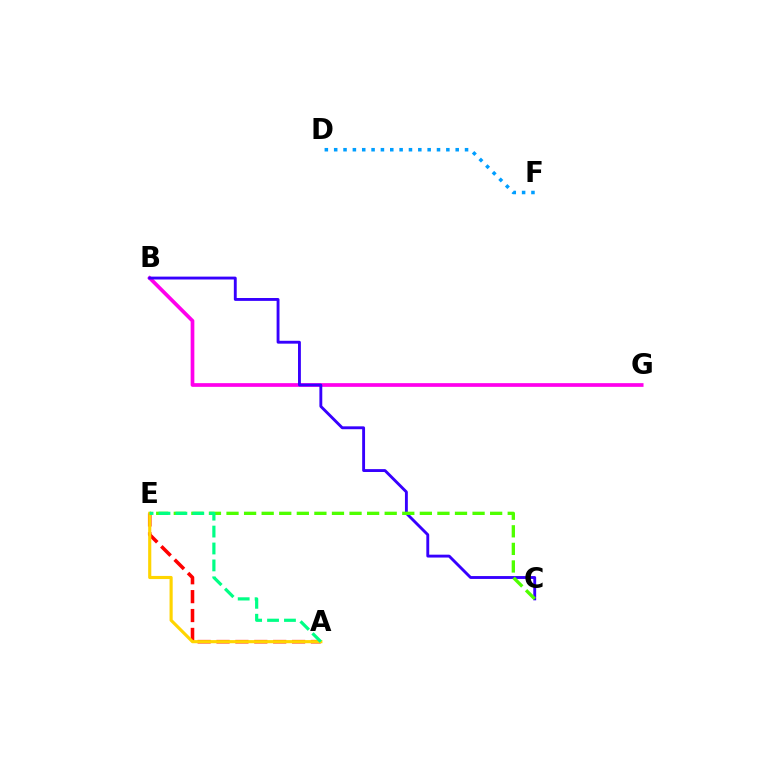{('D', 'F'): [{'color': '#009eff', 'line_style': 'dotted', 'thickness': 2.54}], ('B', 'G'): [{'color': '#ff00ed', 'line_style': 'solid', 'thickness': 2.67}], ('B', 'C'): [{'color': '#3700ff', 'line_style': 'solid', 'thickness': 2.07}], ('A', 'E'): [{'color': '#ff0000', 'line_style': 'dashed', 'thickness': 2.57}, {'color': '#ffd500', 'line_style': 'solid', 'thickness': 2.26}, {'color': '#00ff86', 'line_style': 'dashed', 'thickness': 2.3}], ('C', 'E'): [{'color': '#4fff00', 'line_style': 'dashed', 'thickness': 2.39}]}